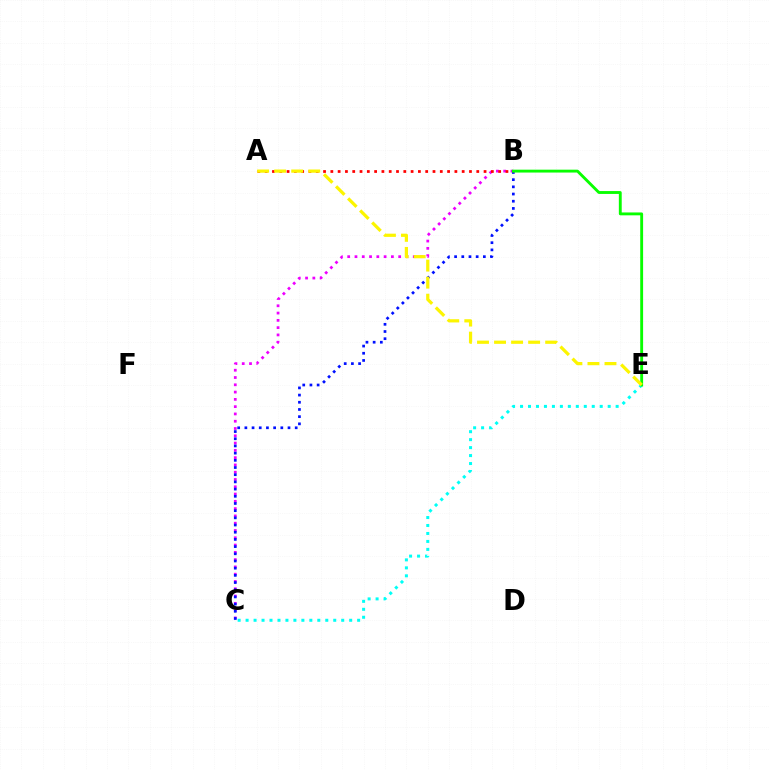{('B', 'C'): [{'color': '#ee00ff', 'line_style': 'dotted', 'thickness': 1.98}, {'color': '#0010ff', 'line_style': 'dotted', 'thickness': 1.95}], ('A', 'B'): [{'color': '#ff0000', 'line_style': 'dotted', 'thickness': 1.98}], ('C', 'E'): [{'color': '#00fff6', 'line_style': 'dotted', 'thickness': 2.16}], ('B', 'E'): [{'color': '#08ff00', 'line_style': 'solid', 'thickness': 2.07}], ('A', 'E'): [{'color': '#fcf500', 'line_style': 'dashed', 'thickness': 2.32}]}